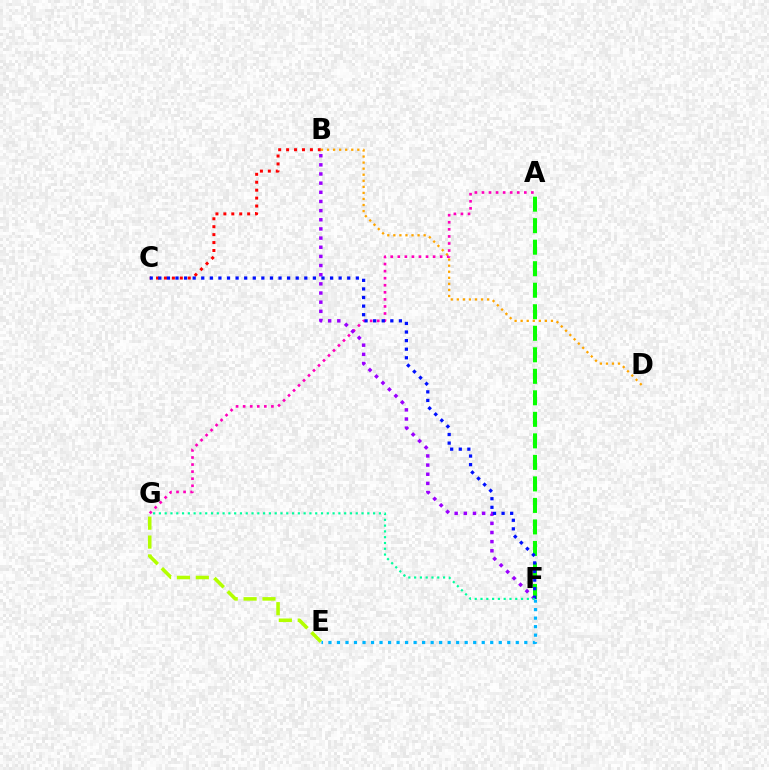{('A', 'F'): [{'color': '#08ff00', 'line_style': 'dashed', 'thickness': 2.92}], ('B', 'C'): [{'color': '#ff0000', 'line_style': 'dotted', 'thickness': 2.16}], ('B', 'D'): [{'color': '#ffa500', 'line_style': 'dotted', 'thickness': 1.65}], ('A', 'G'): [{'color': '#ff00bd', 'line_style': 'dotted', 'thickness': 1.92}], ('B', 'F'): [{'color': '#9b00ff', 'line_style': 'dotted', 'thickness': 2.49}], ('E', 'G'): [{'color': '#b3ff00', 'line_style': 'dashed', 'thickness': 2.56}], ('C', 'F'): [{'color': '#0010ff', 'line_style': 'dotted', 'thickness': 2.33}], ('E', 'F'): [{'color': '#00b5ff', 'line_style': 'dotted', 'thickness': 2.31}], ('F', 'G'): [{'color': '#00ff9d', 'line_style': 'dotted', 'thickness': 1.57}]}